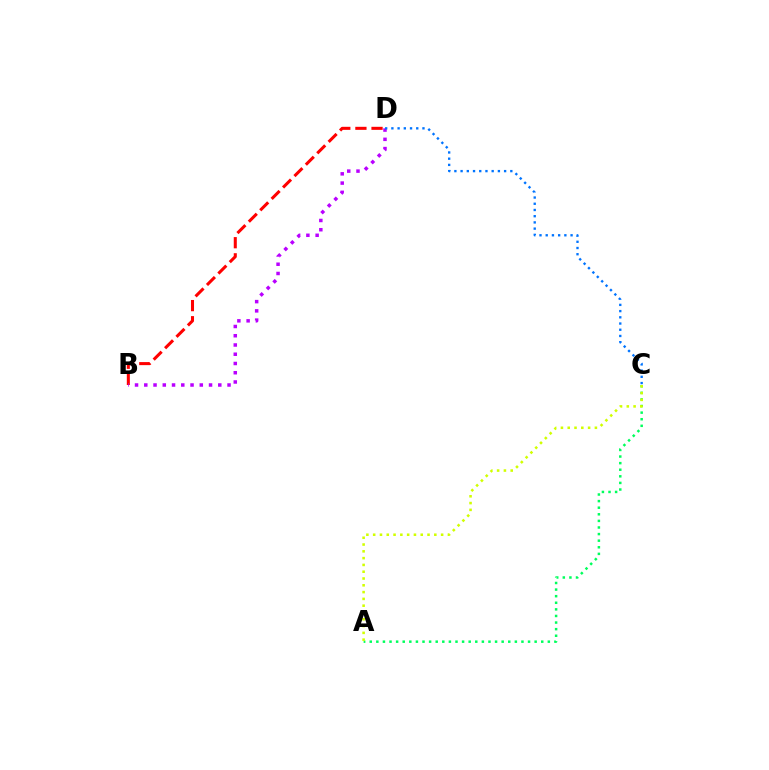{('A', 'C'): [{'color': '#00ff5c', 'line_style': 'dotted', 'thickness': 1.79}, {'color': '#d1ff00', 'line_style': 'dotted', 'thickness': 1.85}], ('B', 'D'): [{'color': '#ff0000', 'line_style': 'dashed', 'thickness': 2.19}, {'color': '#b900ff', 'line_style': 'dotted', 'thickness': 2.51}], ('C', 'D'): [{'color': '#0074ff', 'line_style': 'dotted', 'thickness': 1.69}]}